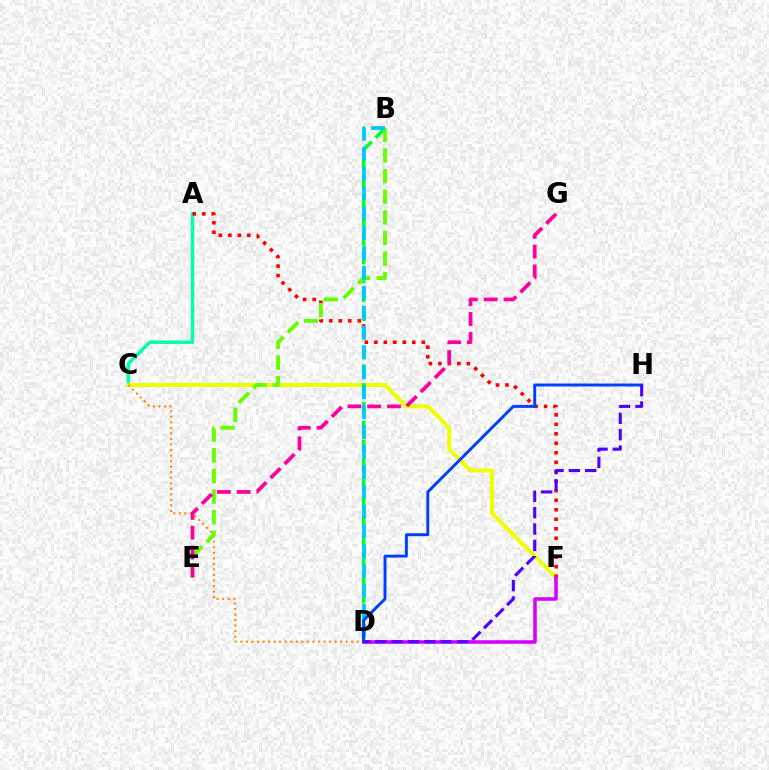{('A', 'C'): [{'color': '#00ffaf', 'line_style': 'solid', 'thickness': 2.48}], ('C', 'F'): [{'color': '#eeff00', 'line_style': 'solid', 'thickness': 2.88}], ('C', 'D'): [{'color': '#ff8800', 'line_style': 'dotted', 'thickness': 1.51}], ('B', 'D'): [{'color': '#00ff27', 'line_style': 'dashed', 'thickness': 2.56}, {'color': '#00c7ff', 'line_style': 'dashed', 'thickness': 2.7}], ('A', 'F'): [{'color': '#ff0000', 'line_style': 'dotted', 'thickness': 2.58}], ('B', 'E'): [{'color': '#66ff00', 'line_style': 'dashed', 'thickness': 2.8}], ('D', 'F'): [{'color': '#d600ff', 'line_style': 'solid', 'thickness': 2.55}], ('D', 'H'): [{'color': '#003fff', 'line_style': 'solid', 'thickness': 2.1}, {'color': '#4f00ff', 'line_style': 'dashed', 'thickness': 2.22}], ('E', 'G'): [{'color': '#ff00a0', 'line_style': 'dashed', 'thickness': 2.69}]}